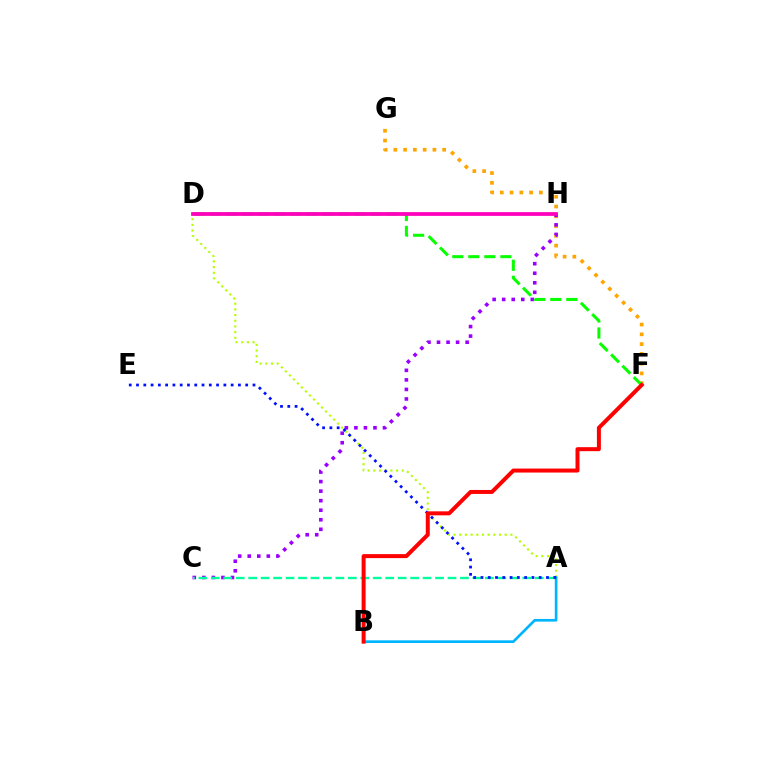{('F', 'G'): [{'color': '#ffa500', 'line_style': 'dotted', 'thickness': 2.65}], ('A', 'D'): [{'color': '#b3ff00', 'line_style': 'dotted', 'thickness': 1.54}], ('C', 'H'): [{'color': '#9b00ff', 'line_style': 'dotted', 'thickness': 2.59}], ('A', 'C'): [{'color': '#00ff9d', 'line_style': 'dashed', 'thickness': 1.69}], ('A', 'B'): [{'color': '#00b5ff', 'line_style': 'solid', 'thickness': 1.92}], ('A', 'E'): [{'color': '#0010ff', 'line_style': 'dotted', 'thickness': 1.98}], ('D', 'F'): [{'color': '#08ff00', 'line_style': 'dashed', 'thickness': 2.18}], ('D', 'H'): [{'color': '#ff00bd', 'line_style': 'solid', 'thickness': 2.7}], ('B', 'F'): [{'color': '#ff0000', 'line_style': 'solid', 'thickness': 2.87}]}